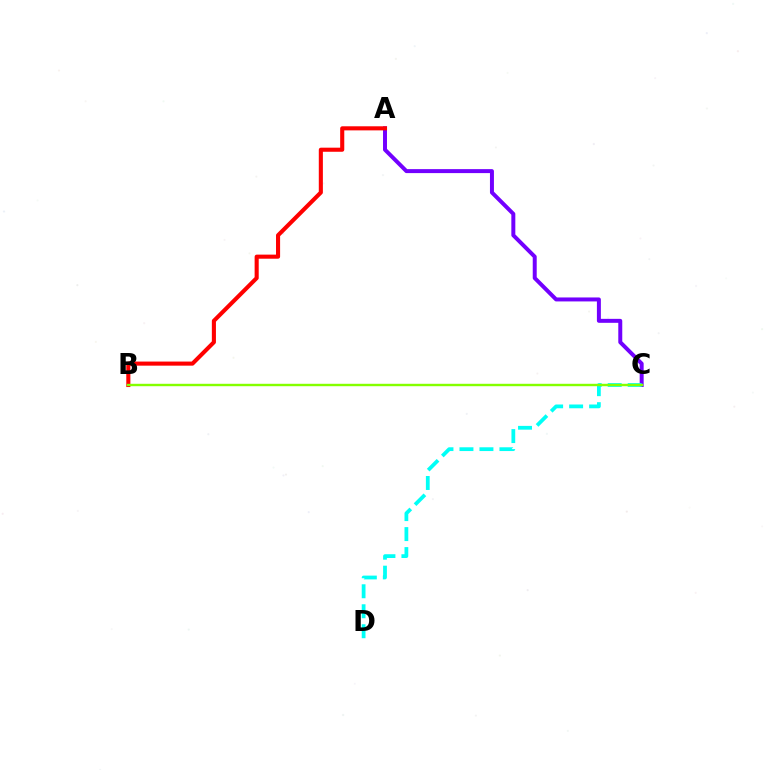{('A', 'C'): [{'color': '#7200ff', 'line_style': 'solid', 'thickness': 2.86}], ('A', 'B'): [{'color': '#ff0000', 'line_style': 'solid', 'thickness': 2.95}], ('C', 'D'): [{'color': '#00fff6', 'line_style': 'dashed', 'thickness': 2.72}], ('B', 'C'): [{'color': '#84ff00', 'line_style': 'solid', 'thickness': 1.73}]}